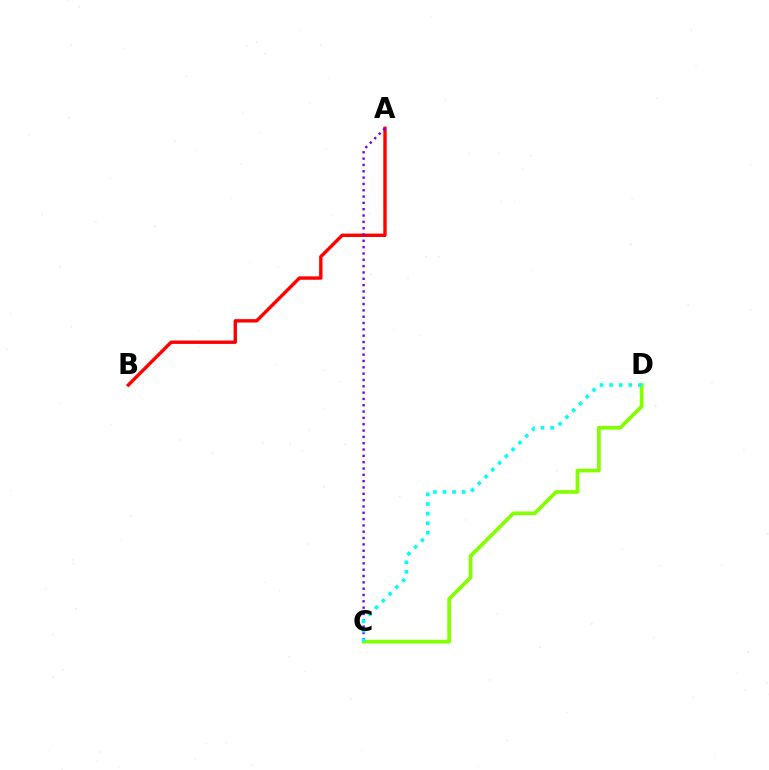{('A', 'B'): [{'color': '#ff0000', 'line_style': 'solid', 'thickness': 2.44}], ('A', 'C'): [{'color': '#7200ff', 'line_style': 'dotted', 'thickness': 1.72}], ('C', 'D'): [{'color': '#84ff00', 'line_style': 'solid', 'thickness': 2.66}, {'color': '#00fff6', 'line_style': 'dotted', 'thickness': 2.6}]}